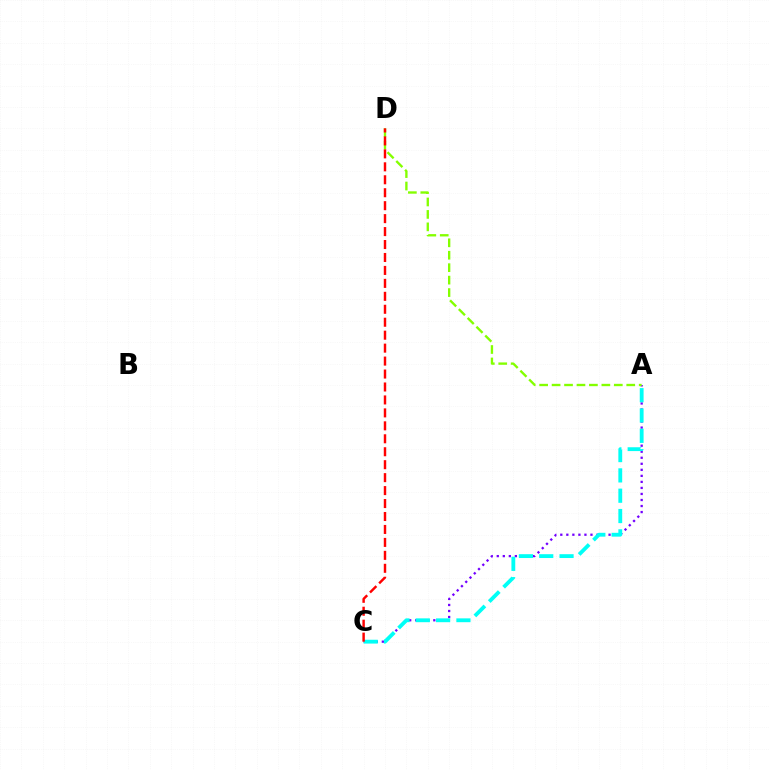{('A', 'C'): [{'color': '#7200ff', 'line_style': 'dotted', 'thickness': 1.64}, {'color': '#00fff6', 'line_style': 'dashed', 'thickness': 2.76}], ('A', 'D'): [{'color': '#84ff00', 'line_style': 'dashed', 'thickness': 1.69}], ('C', 'D'): [{'color': '#ff0000', 'line_style': 'dashed', 'thickness': 1.76}]}